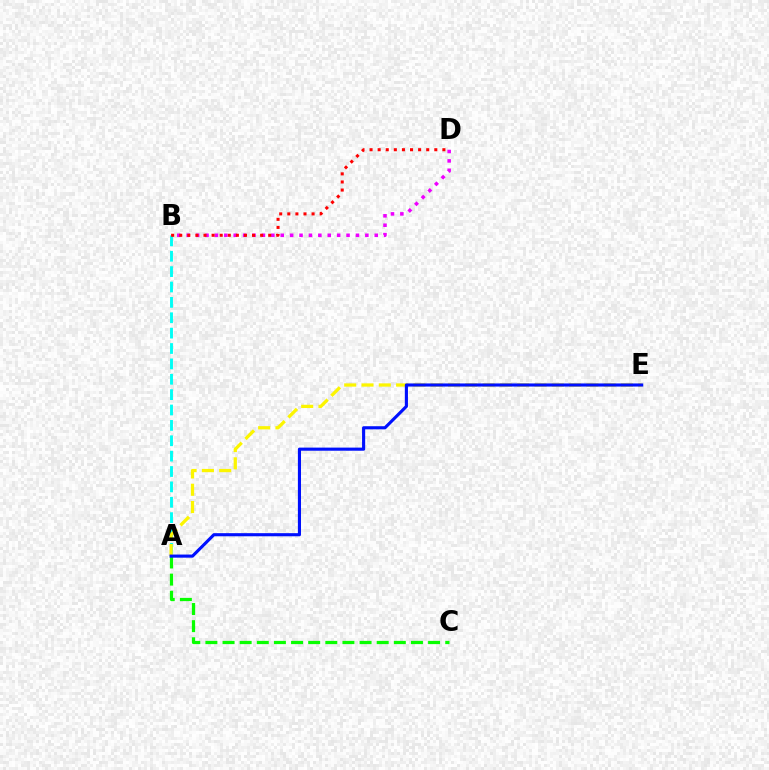{('A', 'B'): [{'color': '#00fff6', 'line_style': 'dashed', 'thickness': 2.09}], ('A', 'E'): [{'color': '#fcf500', 'line_style': 'dashed', 'thickness': 2.35}, {'color': '#0010ff', 'line_style': 'solid', 'thickness': 2.24}], ('A', 'C'): [{'color': '#08ff00', 'line_style': 'dashed', 'thickness': 2.33}], ('B', 'D'): [{'color': '#ee00ff', 'line_style': 'dotted', 'thickness': 2.55}, {'color': '#ff0000', 'line_style': 'dotted', 'thickness': 2.2}]}